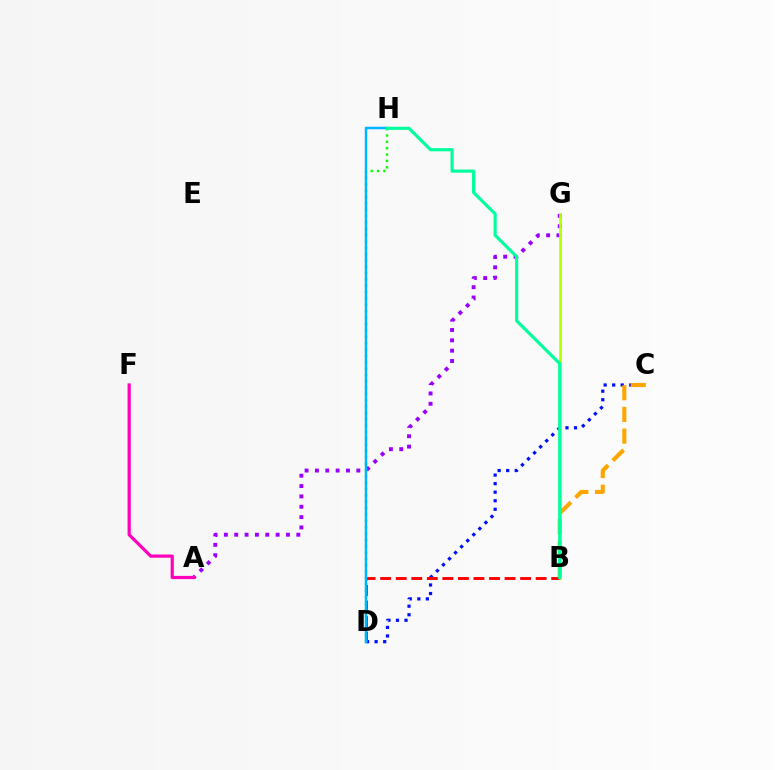{('C', 'D'): [{'color': '#0010ff', 'line_style': 'dotted', 'thickness': 2.32}], ('A', 'G'): [{'color': '#9b00ff', 'line_style': 'dotted', 'thickness': 2.81}], ('B', 'D'): [{'color': '#ff0000', 'line_style': 'dashed', 'thickness': 2.11}], ('B', 'G'): [{'color': '#b3ff00', 'line_style': 'solid', 'thickness': 1.86}], ('B', 'C'): [{'color': '#ffa500', 'line_style': 'dashed', 'thickness': 2.95}], ('D', 'H'): [{'color': '#08ff00', 'line_style': 'dotted', 'thickness': 1.72}, {'color': '#00b5ff', 'line_style': 'solid', 'thickness': 1.79}], ('A', 'F'): [{'color': '#ff00bd', 'line_style': 'solid', 'thickness': 2.31}], ('B', 'H'): [{'color': '#00ff9d', 'line_style': 'solid', 'thickness': 2.28}]}